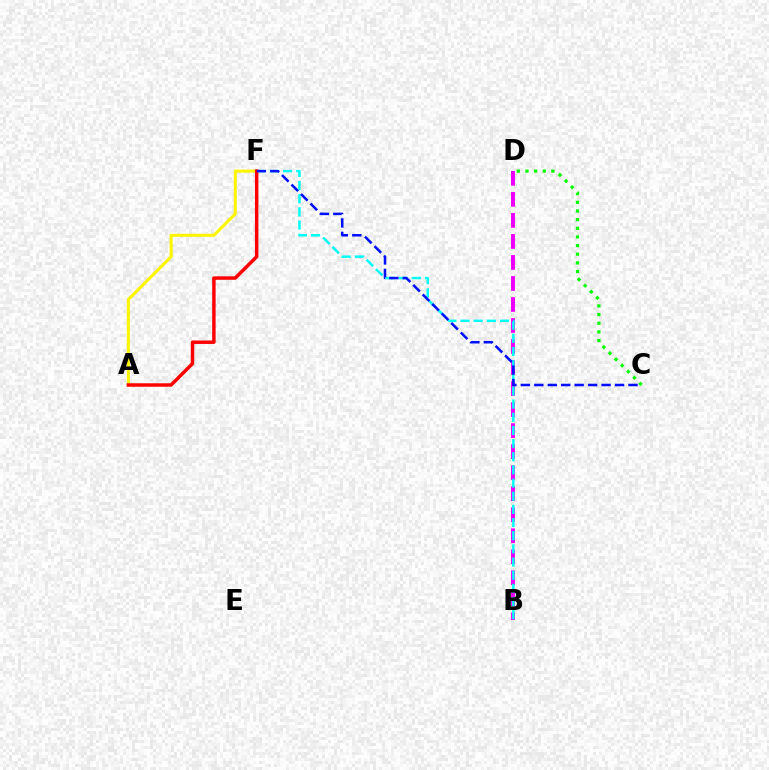{('B', 'D'): [{'color': '#ee00ff', 'line_style': 'dashed', 'thickness': 2.86}], ('B', 'F'): [{'color': '#00fff6', 'line_style': 'dashed', 'thickness': 1.79}], ('A', 'F'): [{'color': '#fcf500', 'line_style': 'solid', 'thickness': 2.19}, {'color': '#ff0000', 'line_style': 'solid', 'thickness': 2.49}], ('C', 'D'): [{'color': '#08ff00', 'line_style': 'dotted', 'thickness': 2.35}], ('C', 'F'): [{'color': '#0010ff', 'line_style': 'dashed', 'thickness': 1.83}]}